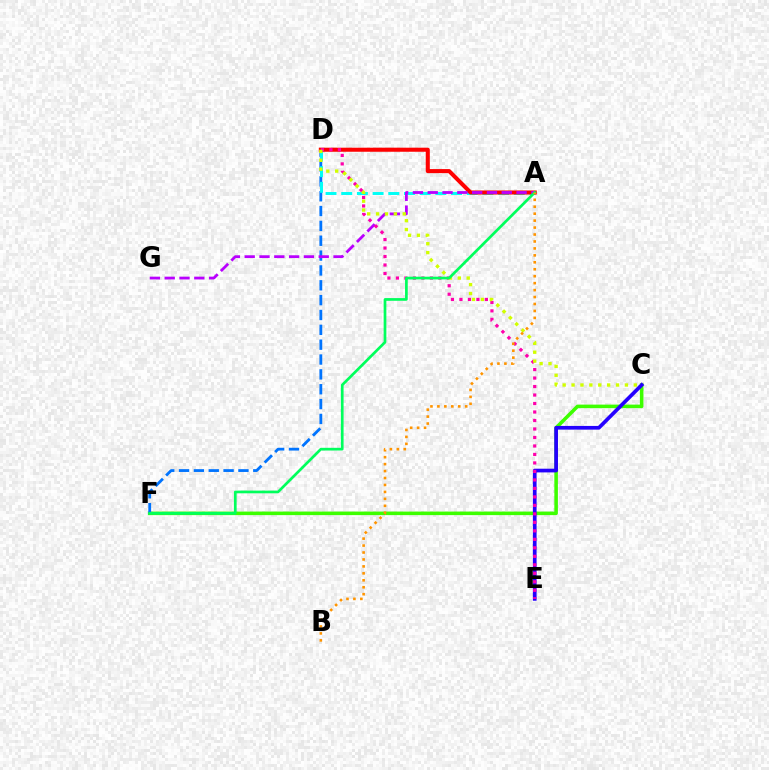{('C', 'F'): [{'color': '#3dff00', 'line_style': 'solid', 'thickness': 2.56}], ('D', 'F'): [{'color': '#0074ff', 'line_style': 'dashed', 'thickness': 2.02}], ('C', 'E'): [{'color': '#2500ff', 'line_style': 'solid', 'thickness': 2.66}], ('A', 'D'): [{'color': '#00fff6', 'line_style': 'dashed', 'thickness': 2.13}, {'color': '#ff0000', 'line_style': 'solid', 'thickness': 2.92}], ('A', 'G'): [{'color': '#b900ff', 'line_style': 'dashed', 'thickness': 2.01}], ('D', 'E'): [{'color': '#ff00ac', 'line_style': 'dotted', 'thickness': 2.31}], ('C', 'D'): [{'color': '#d1ff00', 'line_style': 'dotted', 'thickness': 2.42}], ('A', 'F'): [{'color': '#00ff5c', 'line_style': 'solid', 'thickness': 1.95}], ('A', 'B'): [{'color': '#ff9400', 'line_style': 'dotted', 'thickness': 1.89}]}